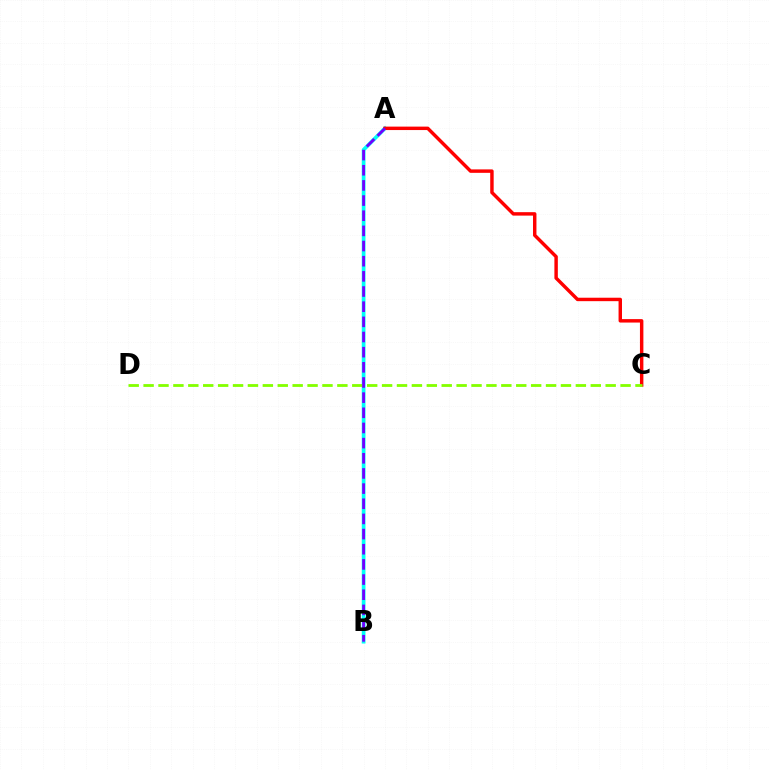{('A', 'B'): [{'color': '#00fff6', 'line_style': 'solid', 'thickness': 2.68}, {'color': '#7200ff', 'line_style': 'dashed', 'thickness': 2.06}], ('A', 'C'): [{'color': '#ff0000', 'line_style': 'solid', 'thickness': 2.48}], ('C', 'D'): [{'color': '#84ff00', 'line_style': 'dashed', 'thickness': 2.02}]}